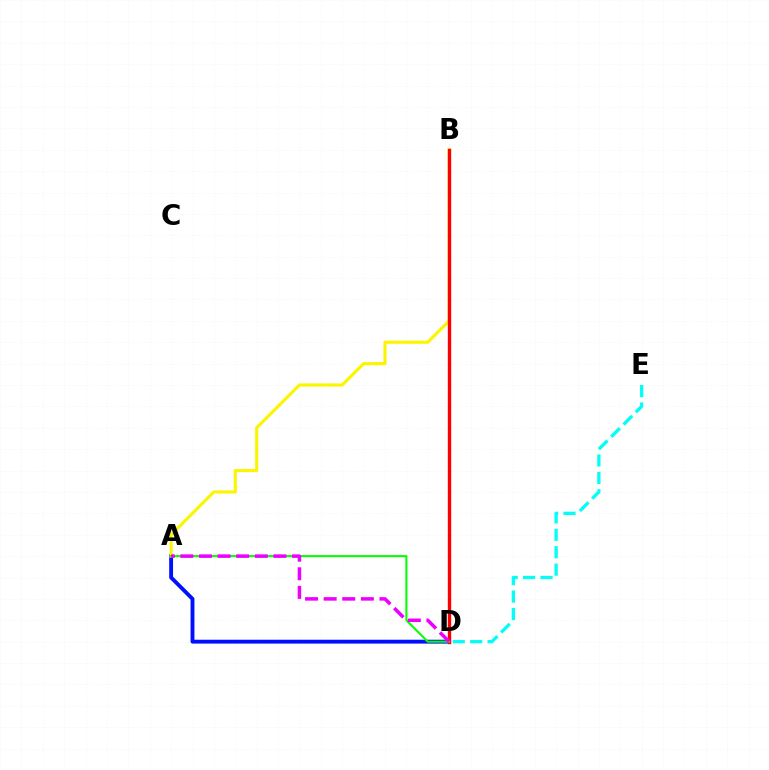{('D', 'E'): [{'color': '#00fff6', 'line_style': 'dashed', 'thickness': 2.37}], ('A', 'D'): [{'color': '#0010ff', 'line_style': 'solid', 'thickness': 2.79}, {'color': '#08ff00', 'line_style': 'solid', 'thickness': 1.51}, {'color': '#ee00ff', 'line_style': 'dashed', 'thickness': 2.53}], ('A', 'B'): [{'color': '#fcf500', 'line_style': 'solid', 'thickness': 2.25}], ('B', 'D'): [{'color': '#ff0000', 'line_style': 'solid', 'thickness': 2.42}]}